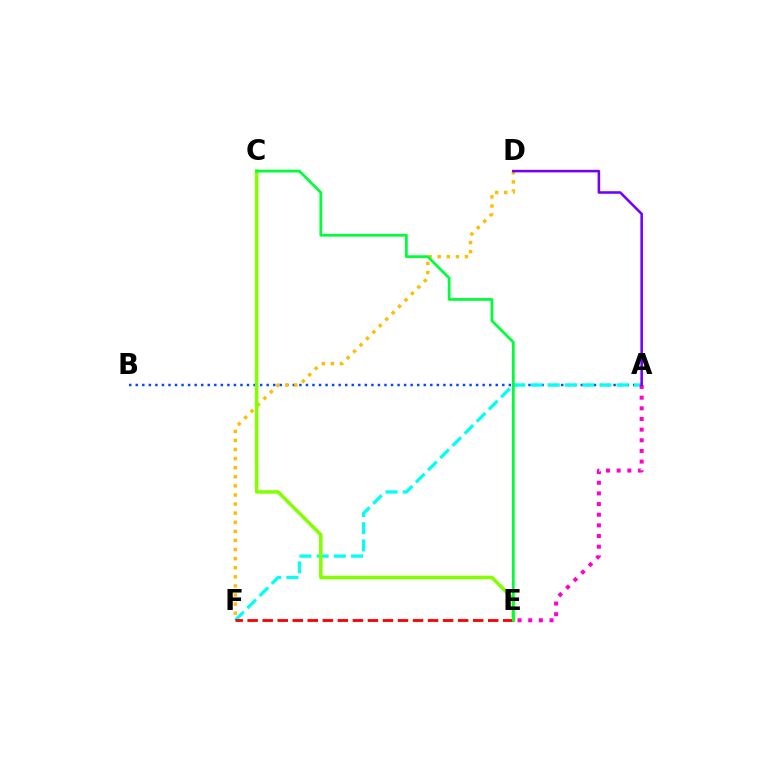{('A', 'B'): [{'color': '#004bff', 'line_style': 'dotted', 'thickness': 1.78}], ('D', 'F'): [{'color': '#ffbd00', 'line_style': 'dotted', 'thickness': 2.47}], ('A', 'F'): [{'color': '#00fff6', 'line_style': 'dashed', 'thickness': 2.34}], ('A', 'E'): [{'color': '#ff00cf', 'line_style': 'dotted', 'thickness': 2.9}], ('A', 'D'): [{'color': '#7200ff', 'line_style': 'solid', 'thickness': 1.84}], ('C', 'E'): [{'color': '#84ff00', 'line_style': 'solid', 'thickness': 2.55}, {'color': '#00ff39', 'line_style': 'solid', 'thickness': 1.99}], ('E', 'F'): [{'color': '#ff0000', 'line_style': 'dashed', 'thickness': 2.04}]}